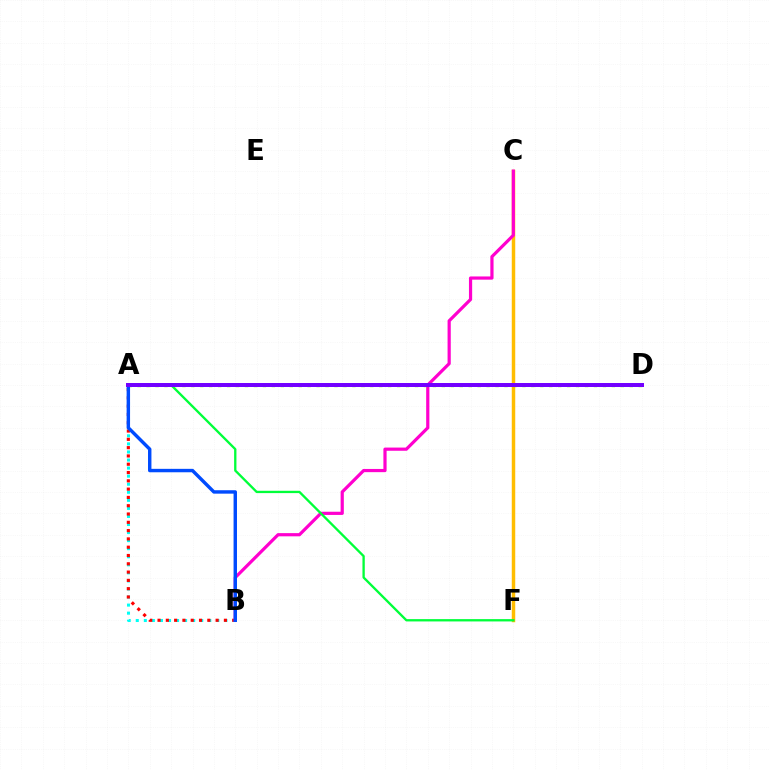{('C', 'F'): [{'color': '#ffbd00', 'line_style': 'solid', 'thickness': 2.5}], ('A', 'B'): [{'color': '#00fff6', 'line_style': 'dotted', 'thickness': 2.19}, {'color': '#ff0000', 'line_style': 'dotted', 'thickness': 2.25}, {'color': '#004bff', 'line_style': 'solid', 'thickness': 2.47}], ('B', 'C'): [{'color': '#ff00cf', 'line_style': 'solid', 'thickness': 2.3}], ('A', 'F'): [{'color': '#00ff39', 'line_style': 'solid', 'thickness': 1.67}], ('A', 'D'): [{'color': '#84ff00', 'line_style': 'dotted', 'thickness': 2.43}, {'color': '#7200ff', 'line_style': 'solid', 'thickness': 2.87}]}